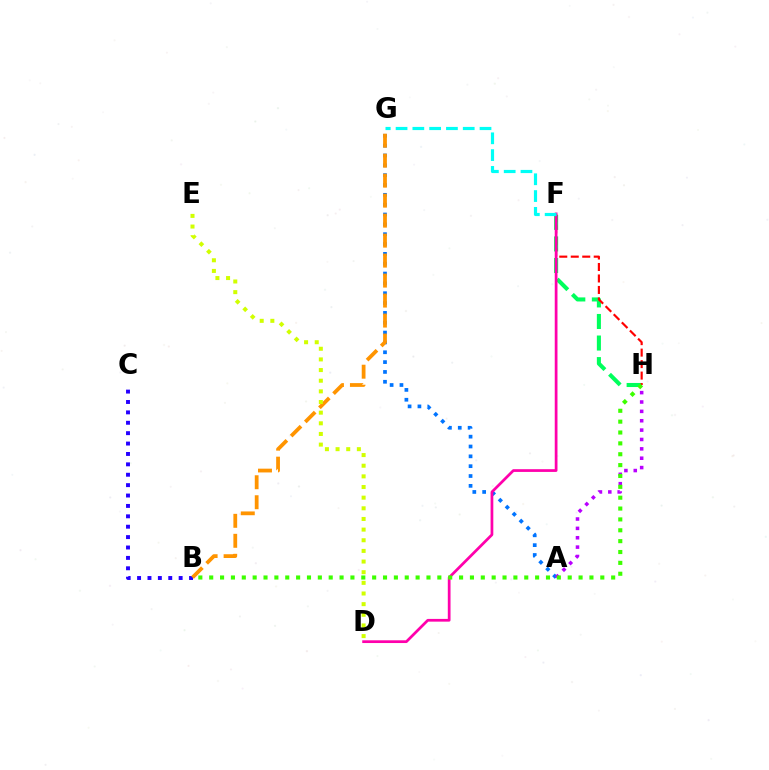{('F', 'H'): [{'color': '#00ff5c', 'line_style': 'dashed', 'thickness': 2.93}, {'color': '#ff0000', 'line_style': 'dashed', 'thickness': 1.56}], ('A', 'G'): [{'color': '#0074ff', 'line_style': 'dotted', 'thickness': 2.67}], ('A', 'H'): [{'color': '#b900ff', 'line_style': 'dotted', 'thickness': 2.55}], ('D', 'F'): [{'color': '#ff00ac', 'line_style': 'solid', 'thickness': 1.97}], ('B', 'C'): [{'color': '#2500ff', 'line_style': 'dotted', 'thickness': 2.82}], ('F', 'G'): [{'color': '#00fff6', 'line_style': 'dashed', 'thickness': 2.28}], ('B', 'G'): [{'color': '#ff9400', 'line_style': 'dashed', 'thickness': 2.72}], ('B', 'H'): [{'color': '#3dff00', 'line_style': 'dotted', 'thickness': 2.95}], ('D', 'E'): [{'color': '#d1ff00', 'line_style': 'dotted', 'thickness': 2.89}]}